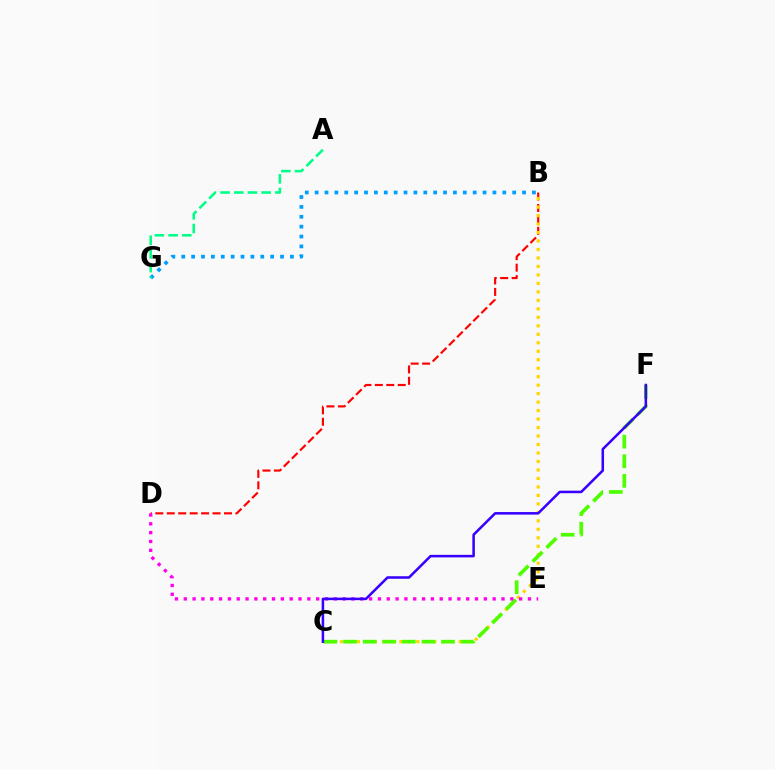{('B', 'G'): [{'color': '#009eff', 'line_style': 'dotted', 'thickness': 2.68}], ('B', 'D'): [{'color': '#ff0000', 'line_style': 'dashed', 'thickness': 1.55}], ('B', 'C'): [{'color': '#ffd500', 'line_style': 'dotted', 'thickness': 2.3}], ('C', 'F'): [{'color': '#4fff00', 'line_style': 'dashed', 'thickness': 2.66}, {'color': '#3700ff', 'line_style': 'solid', 'thickness': 1.83}], ('D', 'E'): [{'color': '#ff00ed', 'line_style': 'dotted', 'thickness': 2.4}], ('A', 'G'): [{'color': '#00ff86', 'line_style': 'dashed', 'thickness': 1.86}]}